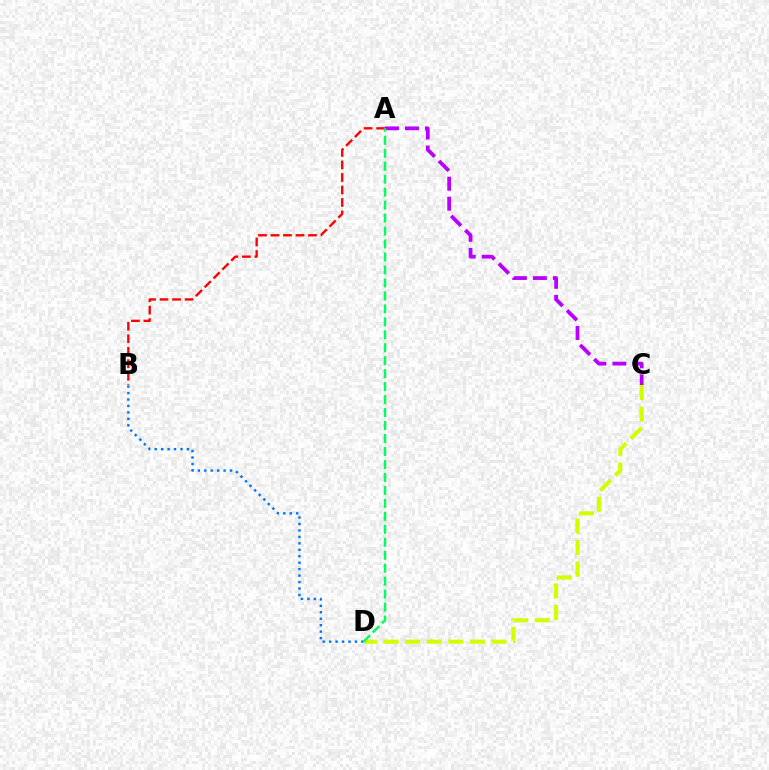{('B', 'D'): [{'color': '#0074ff', 'line_style': 'dotted', 'thickness': 1.75}], ('C', 'D'): [{'color': '#d1ff00', 'line_style': 'dashed', 'thickness': 2.93}], ('A', 'C'): [{'color': '#b900ff', 'line_style': 'dashed', 'thickness': 2.72}], ('A', 'B'): [{'color': '#ff0000', 'line_style': 'dashed', 'thickness': 1.7}], ('A', 'D'): [{'color': '#00ff5c', 'line_style': 'dashed', 'thickness': 1.76}]}